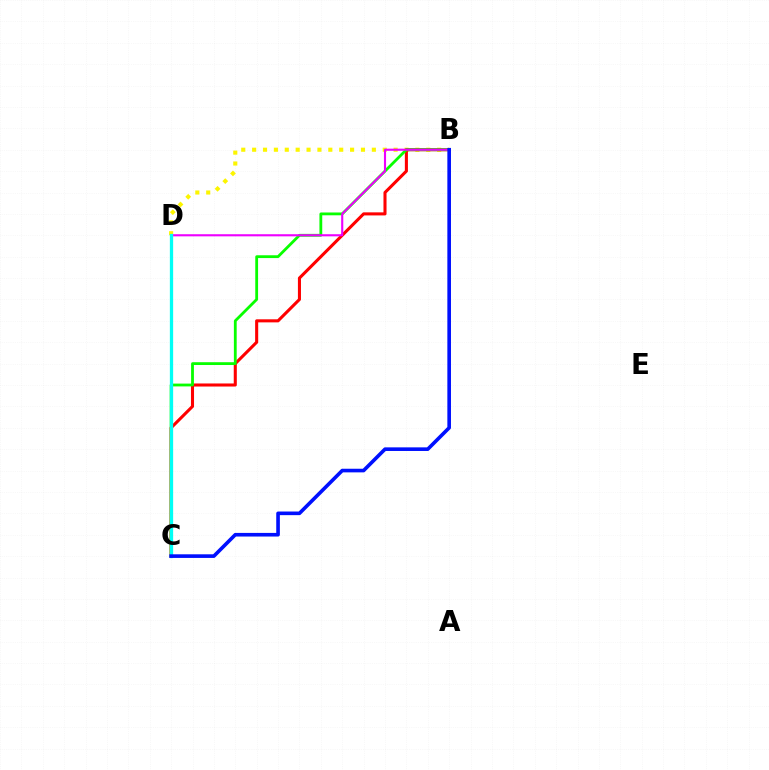{('B', 'D'): [{'color': '#fcf500', 'line_style': 'dotted', 'thickness': 2.96}, {'color': '#ee00ff', 'line_style': 'solid', 'thickness': 1.52}], ('B', 'C'): [{'color': '#ff0000', 'line_style': 'solid', 'thickness': 2.21}, {'color': '#08ff00', 'line_style': 'solid', 'thickness': 2.02}, {'color': '#0010ff', 'line_style': 'solid', 'thickness': 2.61}], ('C', 'D'): [{'color': '#00fff6', 'line_style': 'solid', 'thickness': 2.36}]}